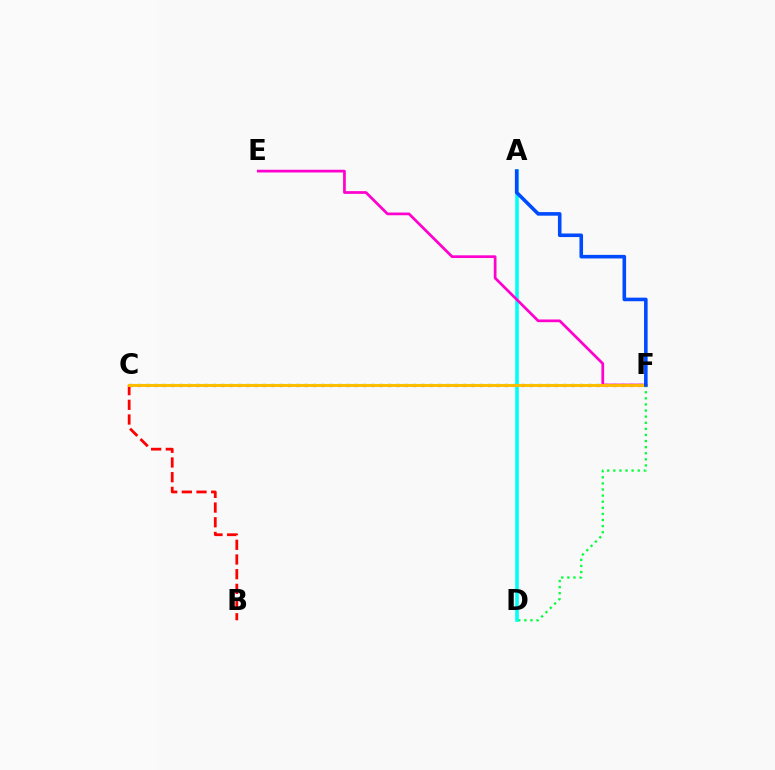{('C', 'F'): [{'color': '#7200ff', 'line_style': 'dotted', 'thickness': 2.27}, {'color': '#84ff00', 'line_style': 'solid', 'thickness': 1.53}, {'color': '#ffbd00', 'line_style': 'solid', 'thickness': 2.1}], ('D', 'F'): [{'color': '#00ff39', 'line_style': 'dotted', 'thickness': 1.66}], ('A', 'D'): [{'color': '#00fff6', 'line_style': 'solid', 'thickness': 2.57}], ('E', 'F'): [{'color': '#ff00cf', 'line_style': 'solid', 'thickness': 1.96}], ('B', 'C'): [{'color': '#ff0000', 'line_style': 'dashed', 'thickness': 2.0}], ('A', 'F'): [{'color': '#004bff', 'line_style': 'solid', 'thickness': 2.58}]}